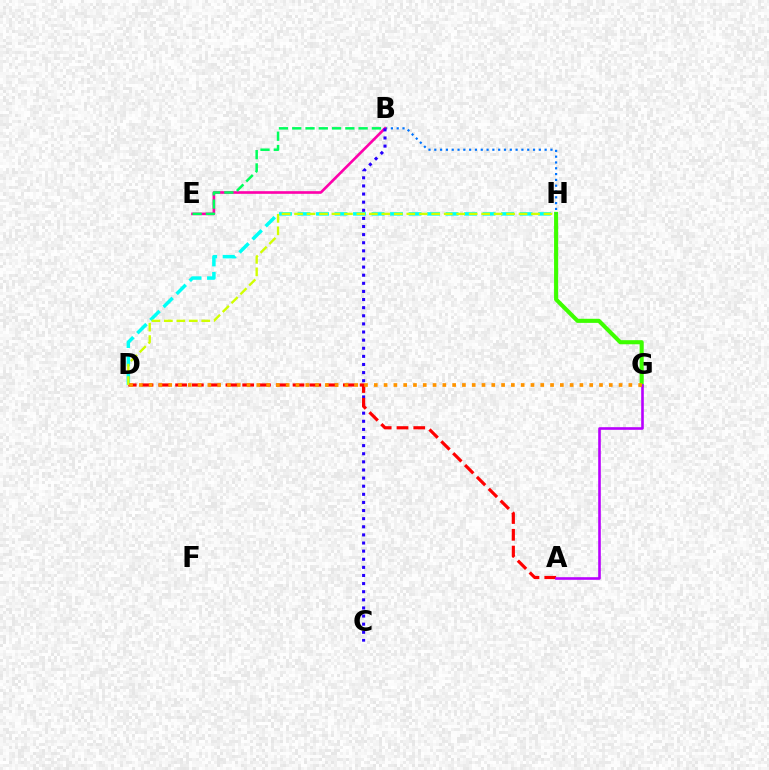{('D', 'H'): [{'color': '#00fff6', 'line_style': 'dashed', 'thickness': 2.51}, {'color': '#d1ff00', 'line_style': 'dashed', 'thickness': 1.69}], ('G', 'H'): [{'color': '#3dff00', 'line_style': 'solid', 'thickness': 2.95}], ('B', 'H'): [{'color': '#0074ff', 'line_style': 'dotted', 'thickness': 1.58}], ('B', 'E'): [{'color': '#ff00ac', 'line_style': 'solid', 'thickness': 1.9}, {'color': '#00ff5c', 'line_style': 'dashed', 'thickness': 1.8}], ('B', 'C'): [{'color': '#2500ff', 'line_style': 'dotted', 'thickness': 2.2}], ('A', 'D'): [{'color': '#ff0000', 'line_style': 'dashed', 'thickness': 2.28}], ('A', 'G'): [{'color': '#b900ff', 'line_style': 'solid', 'thickness': 1.88}], ('D', 'G'): [{'color': '#ff9400', 'line_style': 'dotted', 'thickness': 2.66}]}